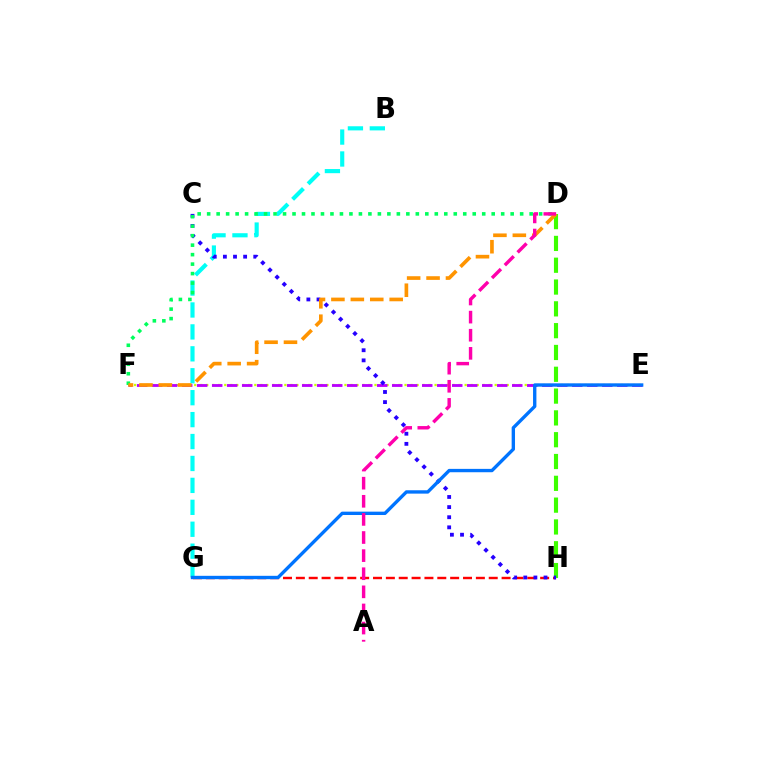{('G', 'H'): [{'color': '#ff0000', 'line_style': 'dashed', 'thickness': 1.75}], ('D', 'H'): [{'color': '#3dff00', 'line_style': 'dashed', 'thickness': 2.96}], ('B', 'G'): [{'color': '#00fff6', 'line_style': 'dashed', 'thickness': 2.98}], ('E', 'F'): [{'color': '#d1ff00', 'line_style': 'dotted', 'thickness': 1.63}, {'color': '#b900ff', 'line_style': 'dashed', 'thickness': 2.04}], ('C', 'H'): [{'color': '#2500ff', 'line_style': 'dotted', 'thickness': 2.75}], ('E', 'G'): [{'color': '#0074ff', 'line_style': 'solid', 'thickness': 2.42}], ('D', 'F'): [{'color': '#00ff5c', 'line_style': 'dotted', 'thickness': 2.58}, {'color': '#ff9400', 'line_style': 'dashed', 'thickness': 2.64}], ('A', 'D'): [{'color': '#ff00ac', 'line_style': 'dashed', 'thickness': 2.46}]}